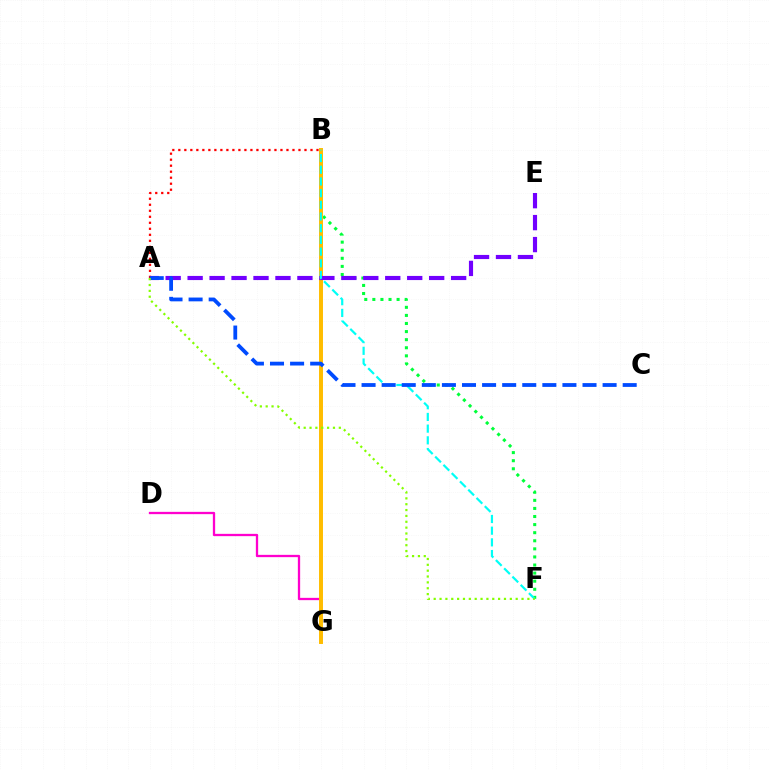{('B', 'F'): [{'color': '#00ff39', 'line_style': 'dotted', 'thickness': 2.2}, {'color': '#00fff6', 'line_style': 'dashed', 'thickness': 1.59}], ('D', 'G'): [{'color': '#ff00cf', 'line_style': 'solid', 'thickness': 1.65}], ('B', 'G'): [{'color': '#ffbd00', 'line_style': 'solid', 'thickness': 2.85}], ('A', 'E'): [{'color': '#7200ff', 'line_style': 'dashed', 'thickness': 2.98}], ('A', 'B'): [{'color': '#ff0000', 'line_style': 'dotted', 'thickness': 1.63}], ('A', 'C'): [{'color': '#004bff', 'line_style': 'dashed', 'thickness': 2.73}], ('A', 'F'): [{'color': '#84ff00', 'line_style': 'dotted', 'thickness': 1.59}]}